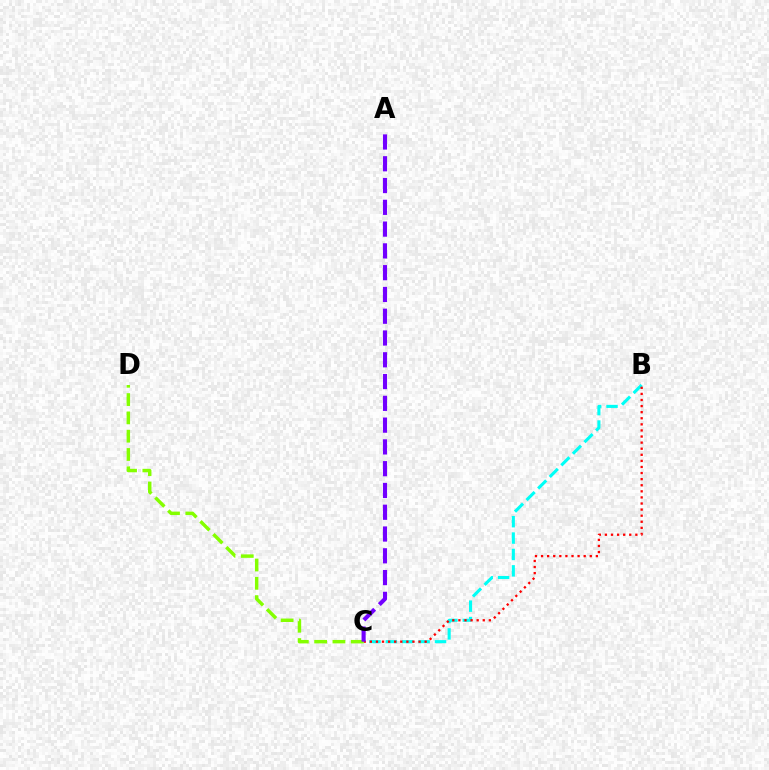{('B', 'C'): [{'color': '#00fff6', 'line_style': 'dashed', 'thickness': 2.23}, {'color': '#ff0000', 'line_style': 'dotted', 'thickness': 1.65}], ('C', 'D'): [{'color': '#84ff00', 'line_style': 'dashed', 'thickness': 2.49}], ('A', 'C'): [{'color': '#7200ff', 'line_style': 'dashed', 'thickness': 2.96}]}